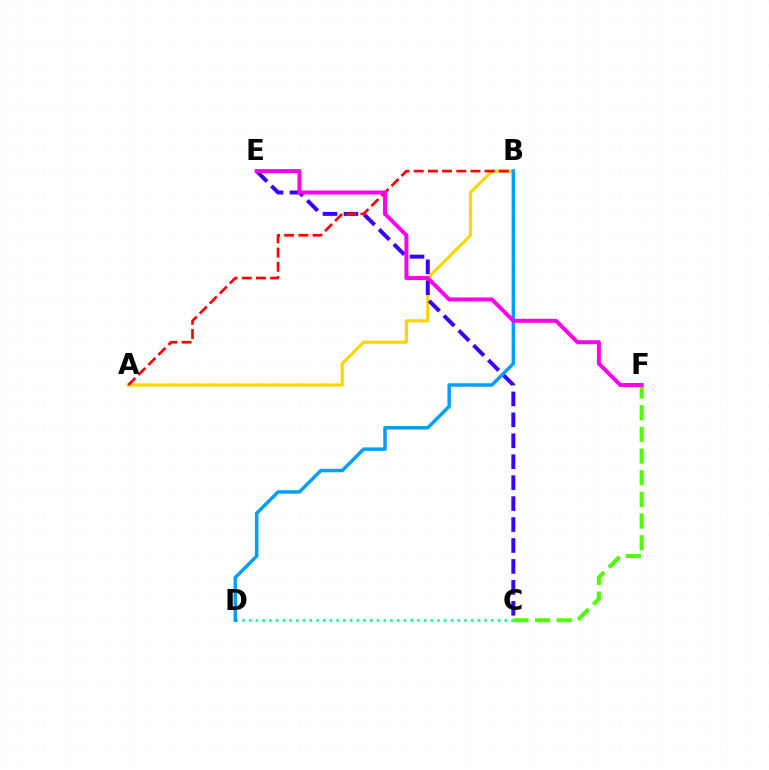{('A', 'B'): [{'color': '#ffd500', 'line_style': 'solid', 'thickness': 2.27}, {'color': '#ff0000', 'line_style': 'dashed', 'thickness': 1.93}], ('C', 'E'): [{'color': '#3700ff', 'line_style': 'dashed', 'thickness': 2.84}], ('C', 'F'): [{'color': '#4fff00', 'line_style': 'dashed', 'thickness': 2.94}], ('C', 'D'): [{'color': '#00ff86', 'line_style': 'dotted', 'thickness': 1.83}], ('B', 'D'): [{'color': '#009eff', 'line_style': 'solid', 'thickness': 2.5}], ('E', 'F'): [{'color': '#ff00ed', 'line_style': 'solid', 'thickness': 2.85}]}